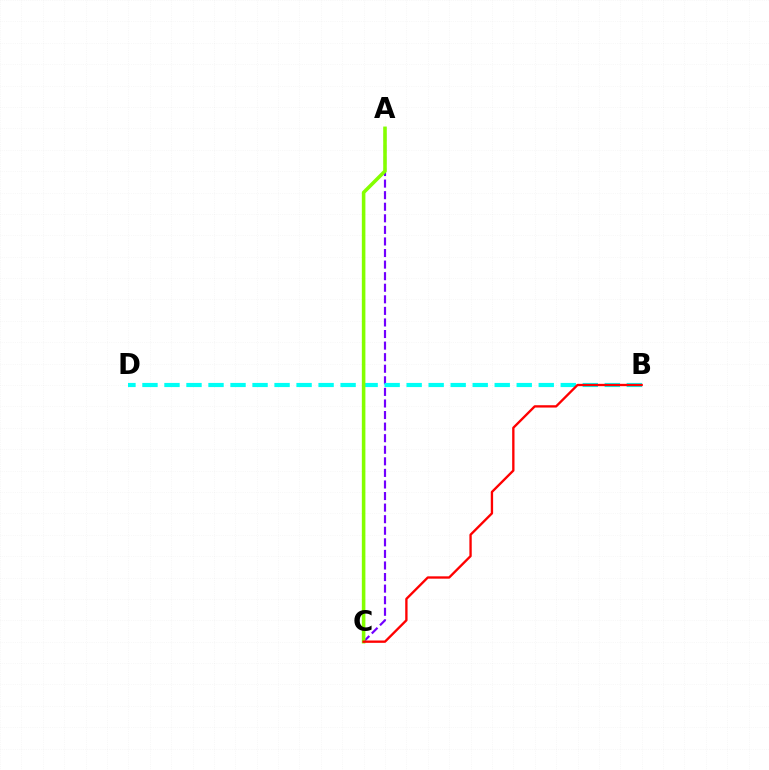{('A', 'C'): [{'color': '#7200ff', 'line_style': 'dashed', 'thickness': 1.57}, {'color': '#84ff00', 'line_style': 'solid', 'thickness': 2.56}], ('B', 'D'): [{'color': '#00fff6', 'line_style': 'dashed', 'thickness': 2.99}], ('B', 'C'): [{'color': '#ff0000', 'line_style': 'solid', 'thickness': 1.68}]}